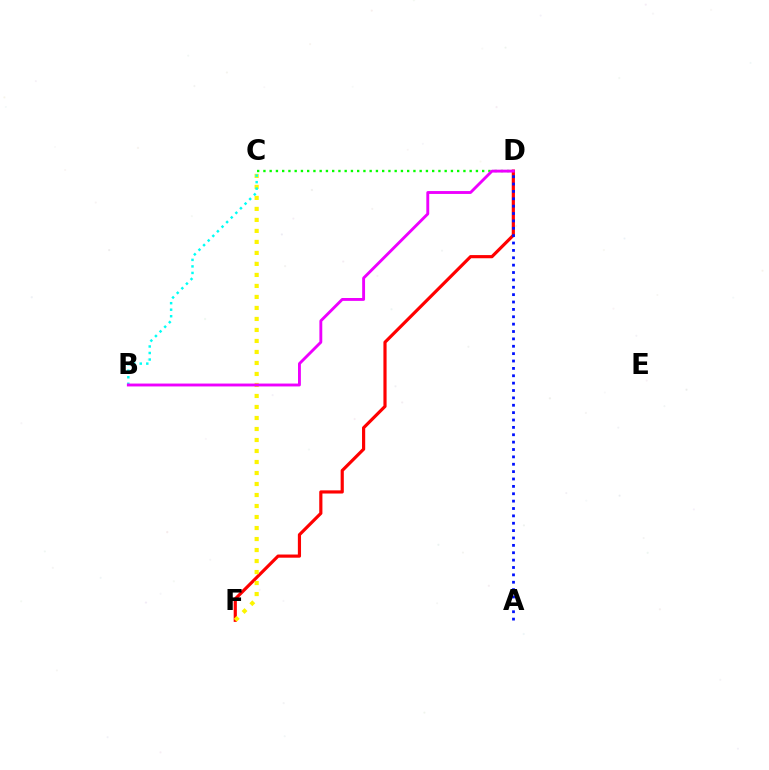{('D', 'F'): [{'color': '#ff0000', 'line_style': 'solid', 'thickness': 2.28}], ('C', 'D'): [{'color': '#08ff00', 'line_style': 'dotted', 'thickness': 1.7}], ('C', 'F'): [{'color': '#fcf500', 'line_style': 'dotted', 'thickness': 2.99}], ('B', 'C'): [{'color': '#00fff6', 'line_style': 'dotted', 'thickness': 1.77}], ('A', 'D'): [{'color': '#0010ff', 'line_style': 'dotted', 'thickness': 2.0}], ('B', 'D'): [{'color': '#ee00ff', 'line_style': 'solid', 'thickness': 2.07}]}